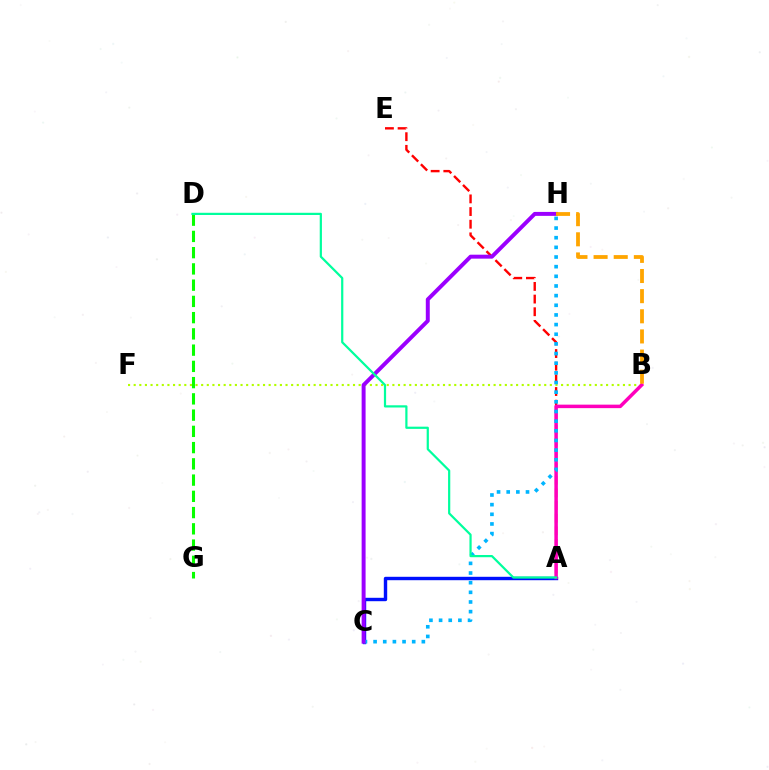{('B', 'F'): [{'color': '#b3ff00', 'line_style': 'dotted', 'thickness': 1.53}], ('A', 'C'): [{'color': '#0010ff', 'line_style': 'solid', 'thickness': 2.45}], ('A', 'E'): [{'color': '#ff0000', 'line_style': 'dashed', 'thickness': 1.72}], ('A', 'B'): [{'color': '#ff00bd', 'line_style': 'solid', 'thickness': 2.52}], ('D', 'G'): [{'color': '#08ff00', 'line_style': 'dashed', 'thickness': 2.21}], ('C', 'H'): [{'color': '#00b5ff', 'line_style': 'dotted', 'thickness': 2.62}, {'color': '#9b00ff', 'line_style': 'solid', 'thickness': 2.85}], ('B', 'H'): [{'color': '#ffa500', 'line_style': 'dashed', 'thickness': 2.74}], ('A', 'D'): [{'color': '#00ff9d', 'line_style': 'solid', 'thickness': 1.59}]}